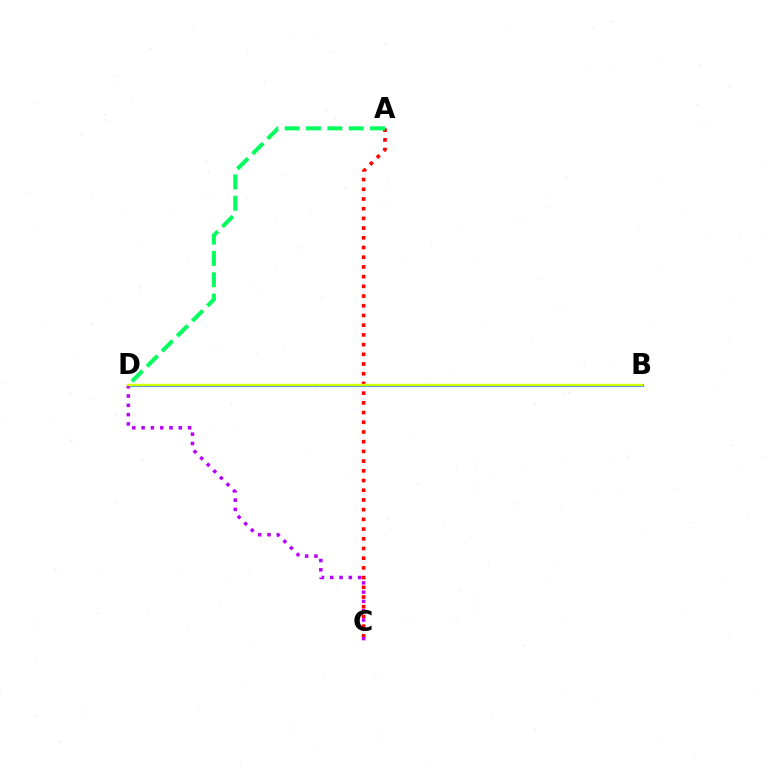{('A', 'C'): [{'color': '#ff0000', 'line_style': 'dotted', 'thickness': 2.64}], ('B', 'D'): [{'color': '#0074ff', 'line_style': 'solid', 'thickness': 1.84}, {'color': '#d1ff00', 'line_style': 'solid', 'thickness': 1.73}], ('C', 'D'): [{'color': '#b900ff', 'line_style': 'dotted', 'thickness': 2.53}], ('A', 'D'): [{'color': '#00ff5c', 'line_style': 'dashed', 'thickness': 2.9}]}